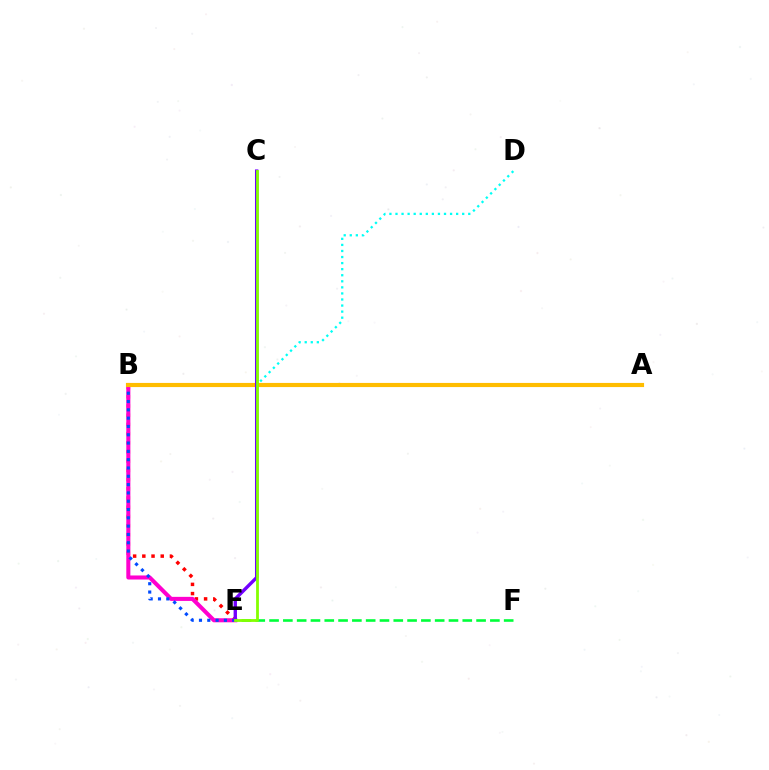{('B', 'E'): [{'color': '#ff0000', 'line_style': 'dotted', 'thickness': 2.5}, {'color': '#ff00cf', 'line_style': 'solid', 'thickness': 2.92}, {'color': '#004bff', 'line_style': 'dotted', 'thickness': 2.26}], ('B', 'D'): [{'color': '#00fff6', 'line_style': 'dotted', 'thickness': 1.65}], ('A', 'B'): [{'color': '#ffbd00', 'line_style': 'solid', 'thickness': 2.98}], ('E', 'F'): [{'color': '#00ff39', 'line_style': 'dashed', 'thickness': 1.87}], ('C', 'E'): [{'color': '#7200ff', 'line_style': 'solid', 'thickness': 2.43}, {'color': '#84ff00', 'line_style': 'solid', 'thickness': 2.02}]}